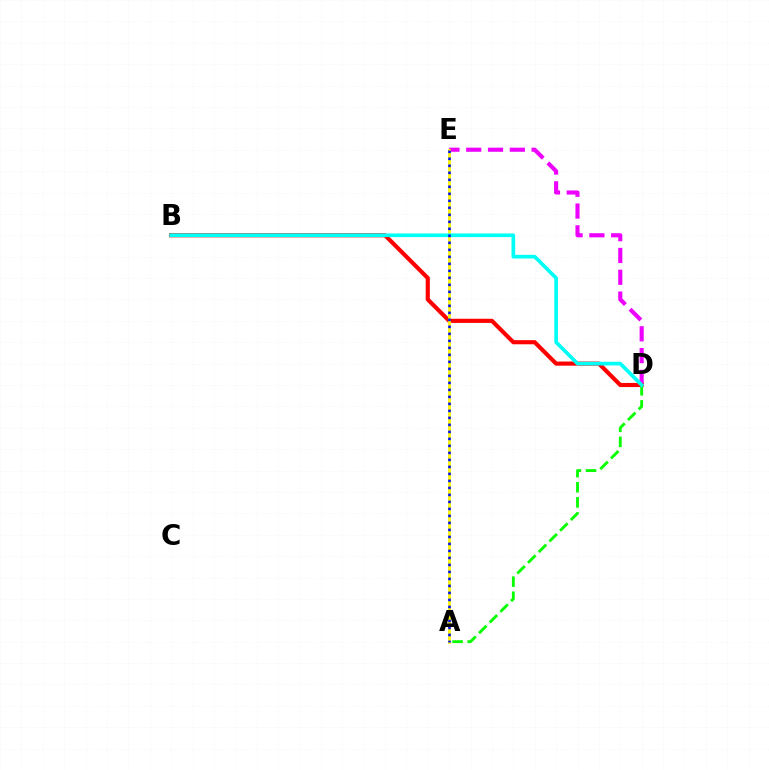{('D', 'E'): [{'color': '#ee00ff', 'line_style': 'dashed', 'thickness': 2.96}], ('B', 'D'): [{'color': '#ff0000', 'line_style': 'solid', 'thickness': 2.98}, {'color': '#00fff6', 'line_style': 'solid', 'thickness': 2.65}], ('A', 'D'): [{'color': '#08ff00', 'line_style': 'dashed', 'thickness': 2.05}], ('A', 'E'): [{'color': '#fcf500', 'line_style': 'solid', 'thickness': 2.03}, {'color': '#0010ff', 'line_style': 'dotted', 'thickness': 1.9}]}